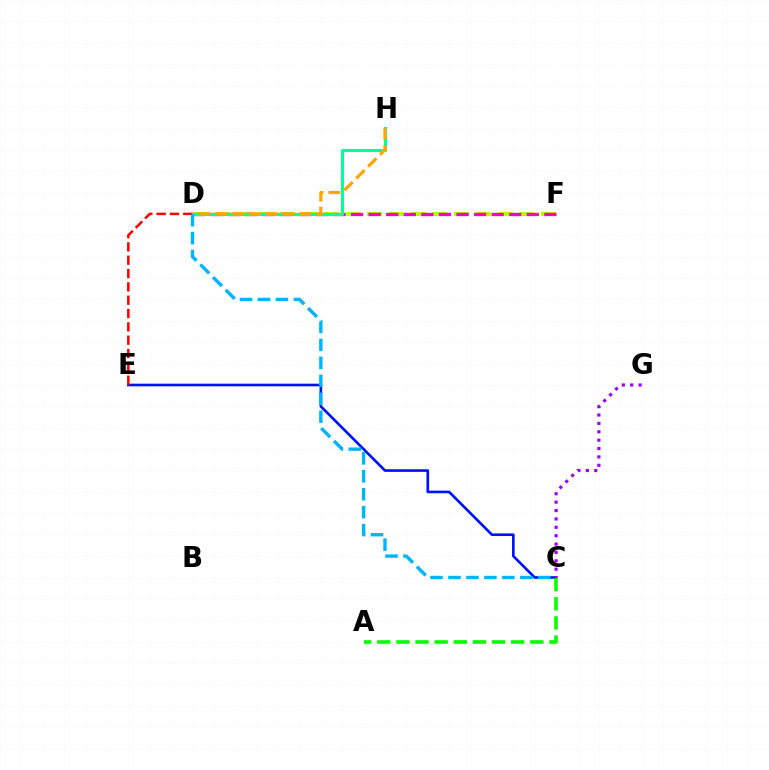{('C', 'E'): [{'color': '#0010ff', 'line_style': 'solid', 'thickness': 1.9}], ('D', 'F'): [{'color': '#b3ff00', 'line_style': 'dashed', 'thickness': 2.95}, {'color': '#ff00bd', 'line_style': 'dashed', 'thickness': 2.39}], ('A', 'C'): [{'color': '#08ff00', 'line_style': 'dashed', 'thickness': 2.6}], ('D', 'E'): [{'color': '#ff0000', 'line_style': 'dashed', 'thickness': 1.81}], ('D', 'H'): [{'color': '#00ff9d', 'line_style': 'solid', 'thickness': 2.23}, {'color': '#ffa500', 'line_style': 'dashed', 'thickness': 2.28}], ('C', 'D'): [{'color': '#00b5ff', 'line_style': 'dashed', 'thickness': 2.44}], ('C', 'G'): [{'color': '#9b00ff', 'line_style': 'dotted', 'thickness': 2.28}]}